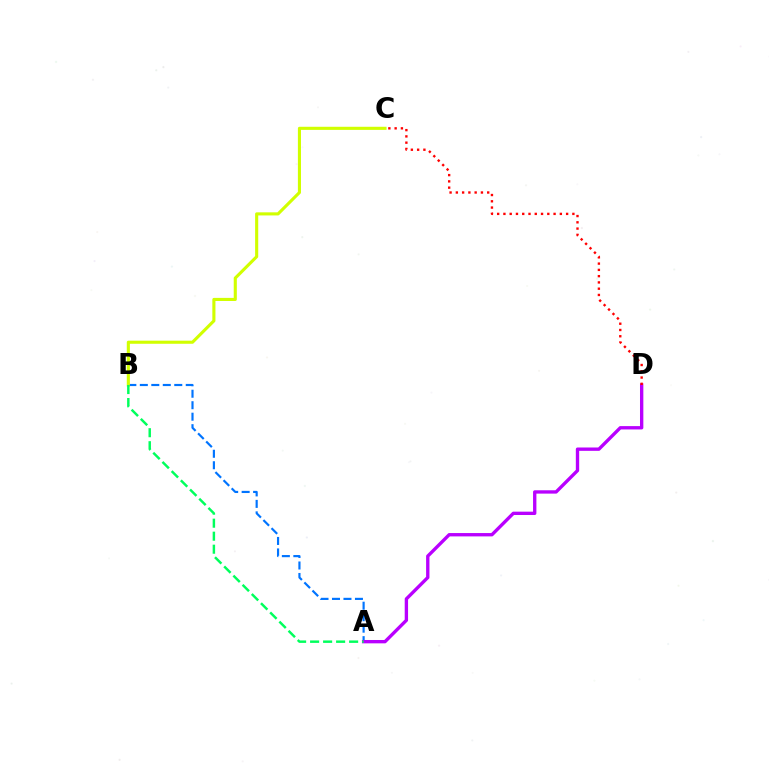{('A', 'B'): [{'color': '#0074ff', 'line_style': 'dashed', 'thickness': 1.56}, {'color': '#00ff5c', 'line_style': 'dashed', 'thickness': 1.77}], ('A', 'D'): [{'color': '#b900ff', 'line_style': 'solid', 'thickness': 2.41}], ('C', 'D'): [{'color': '#ff0000', 'line_style': 'dotted', 'thickness': 1.7}], ('B', 'C'): [{'color': '#d1ff00', 'line_style': 'solid', 'thickness': 2.24}]}